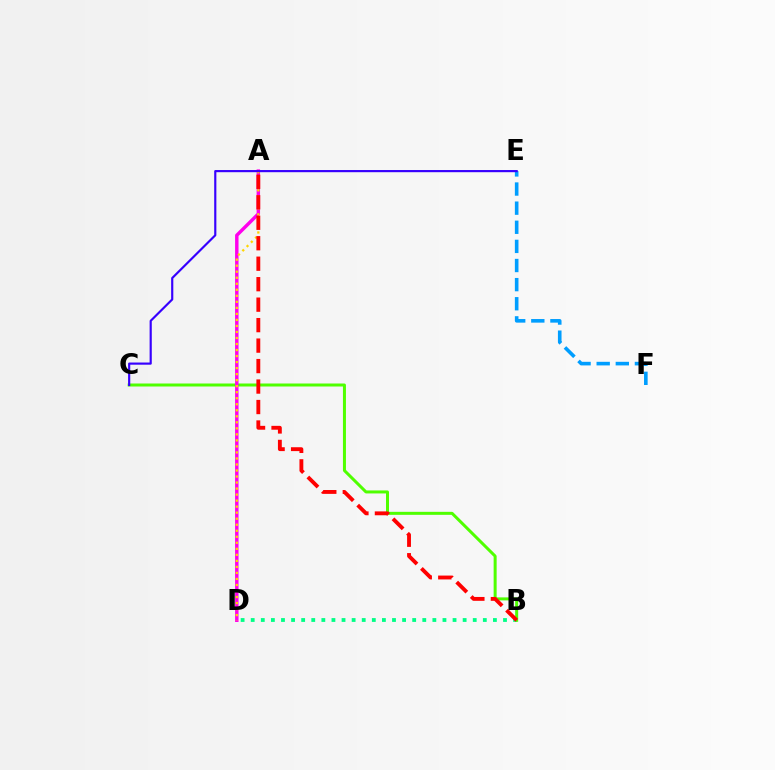{('E', 'F'): [{'color': '#009eff', 'line_style': 'dashed', 'thickness': 2.6}], ('B', 'D'): [{'color': '#00ff86', 'line_style': 'dotted', 'thickness': 2.74}], ('B', 'C'): [{'color': '#4fff00', 'line_style': 'solid', 'thickness': 2.16}], ('A', 'D'): [{'color': '#ff00ed', 'line_style': 'solid', 'thickness': 2.47}, {'color': '#ffd500', 'line_style': 'dotted', 'thickness': 1.64}], ('A', 'B'): [{'color': '#ff0000', 'line_style': 'dashed', 'thickness': 2.78}], ('C', 'E'): [{'color': '#3700ff', 'line_style': 'solid', 'thickness': 1.56}]}